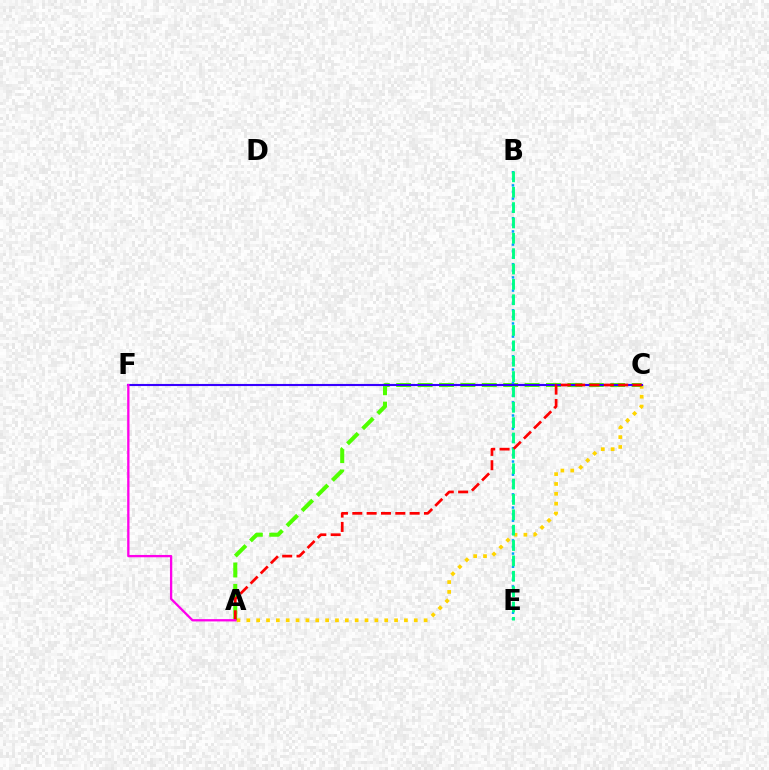{('A', 'C'): [{'color': '#ffd500', 'line_style': 'dotted', 'thickness': 2.68}, {'color': '#4fff00', 'line_style': 'dashed', 'thickness': 2.91}, {'color': '#ff0000', 'line_style': 'dashed', 'thickness': 1.95}], ('B', 'E'): [{'color': '#009eff', 'line_style': 'dotted', 'thickness': 1.79}, {'color': '#00ff86', 'line_style': 'dashed', 'thickness': 2.09}], ('C', 'F'): [{'color': '#3700ff', 'line_style': 'solid', 'thickness': 1.52}], ('A', 'F'): [{'color': '#ff00ed', 'line_style': 'solid', 'thickness': 1.66}]}